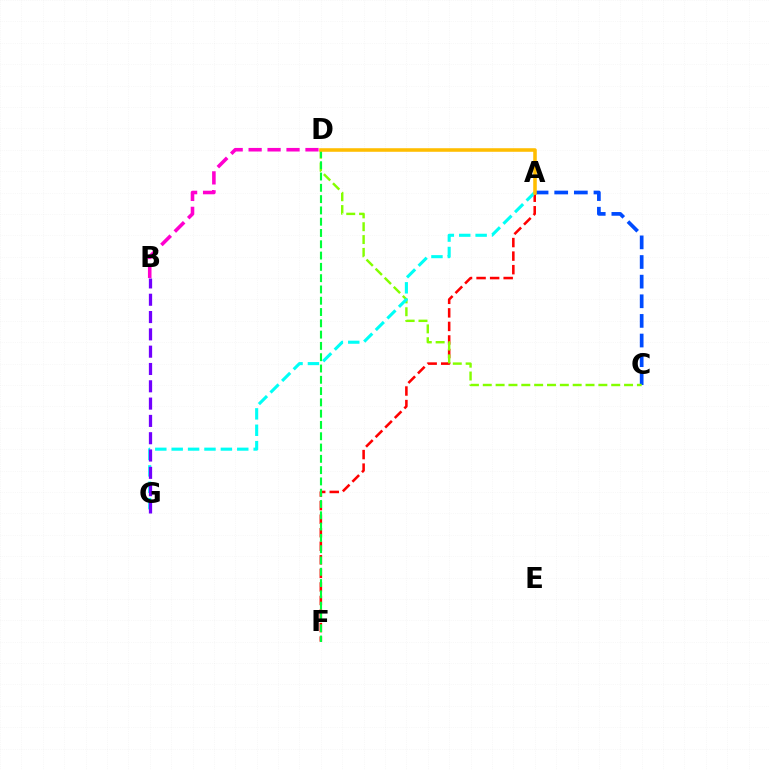{('A', 'C'): [{'color': '#004bff', 'line_style': 'dashed', 'thickness': 2.67}], ('A', 'F'): [{'color': '#ff0000', 'line_style': 'dashed', 'thickness': 1.84}], ('C', 'D'): [{'color': '#84ff00', 'line_style': 'dashed', 'thickness': 1.74}], ('A', 'G'): [{'color': '#00fff6', 'line_style': 'dashed', 'thickness': 2.23}], ('B', 'G'): [{'color': '#7200ff', 'line_style': 'dashed', 'thickness': 2.35}], ('D', 'F'): [{'color': '#00ff39', 'line_style': 'dashed', 'thickness': 1.53}], ('B', 'D'): [{'color': '#ff00cf', 'line_style': 'dashed', 'thickness': 2.57}], ('A', 'D'): [{'color': '#ffbd00', 'line_style': 'solid', 'thickness': 2.56}]}